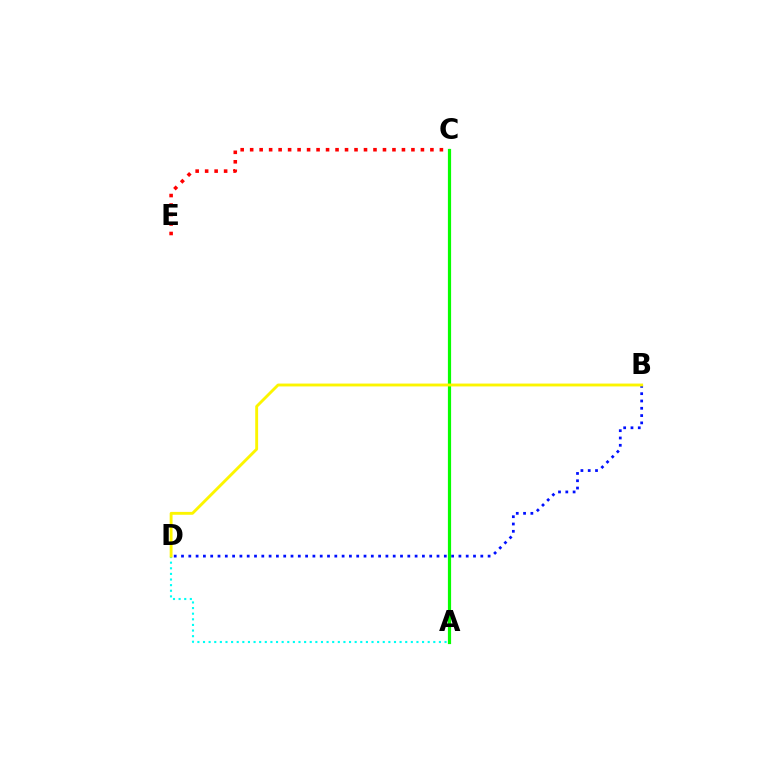{('A', 'D'): [{'color': '#00fff6', 'line_style': 'dotted', 'thickness': 1.53}], ('B', 'D'): [{'color': '#0010ff', 'line_style': 'dotted', 'thickness': 1.98}, {'color': '#fcf500', 'line_style': 'solid', 'thickness': 2.07}], ('C', 'E'): [{'color': '#ff0000', 'line_style': 'dotted', 'thickness': 2.58}], ('A', 'C'): [{'color': '#ee00ff', 'line_style': 'dotted', 'thickness': 2.0}, {'color': '#08ff00', 'line_style': 'solid', 'thickness': 2.3}]}